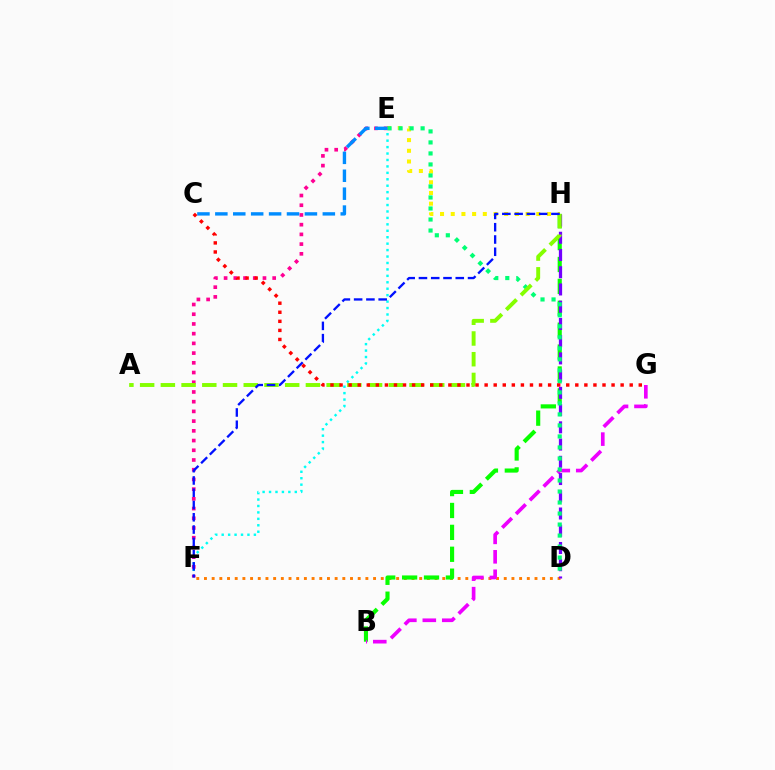{('E', 'F'): [{'color': '#00fff6', 'line_style': 'dotted', 'thickness': 1.75}, {'color': '#ff0094', 'line_style': 'dotted', 'thickness': 2.64}], ('E', 'H'): [{'color': '#fcf500', 'line_style': 'dotted', 'thickness': 2.91}], ('D', 'F'): [{'color': '#ff7c00', 'line_style': 'dotted', 'thickness': 2.09}], ('B', 'H'): [{'color': '#08ff00', 'line_style': 'dashed', 'thickness': 2.97}], ('B', 'G'): [{'color': '#ee00ff', 'line_style': 'dashed', 'thickness': 2.64}], ('D', 'H'): [{'color': '#7200ff', 'line_style': 'dashed', 'thickness': 2.34}], ('D', 'E'): [{'color': '#00ff74', 'line_style': 'dotted', 'thickness': 2.99}], ('C', 'E'): [{'color': '#008cff', 'line_style': 'dashed', 'thickness': 2.43}], ('A', 'H'): [{'color': '#84ff00', 'line_style': 'dashed', 'thickness': 2.81}], ('F', 'H'): [{'color': '#0010ff', 'line_style': 'dashed', 'thickness': 1.67}], ('C', 'G'): [{'color': '#ff0000', 'line_style': 'dotted', 'thickness': 2.46}]}